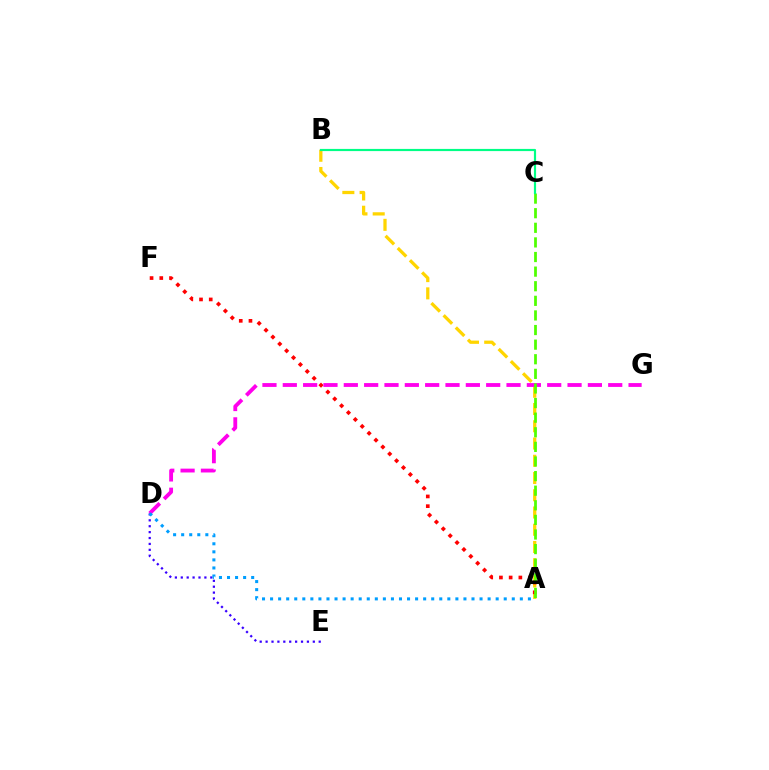{('A', 'B'): [{'color': '#ffd500', 'line_style': 'dashed', 'thickness': 2.34}], ('D', 'E'): [{'color': '#3700ff', 'line_style': 'dotted', 'thickness': 1.6}], ('A', 'F'): [{'color': '#ff0000', 'line_style': 'dotted', 'thickness': 2.64}], ('D', 'G'): [{'color': '#ff00ed', 'line_style': 'dashed', 'thickness': 2.76}], ('A', 'C'): [{'color': '#4fff00', 'line_style': 'dashed', 'thickness': 1.98}], ('A', 'D'): [{'color': '#009eff', 'line_style': 'dotted', 'thickness': 2.19}], ('B', 'C'): [{'color': '#00ff86', 'line_style': 'solid', 'thickness': 1.57}]}